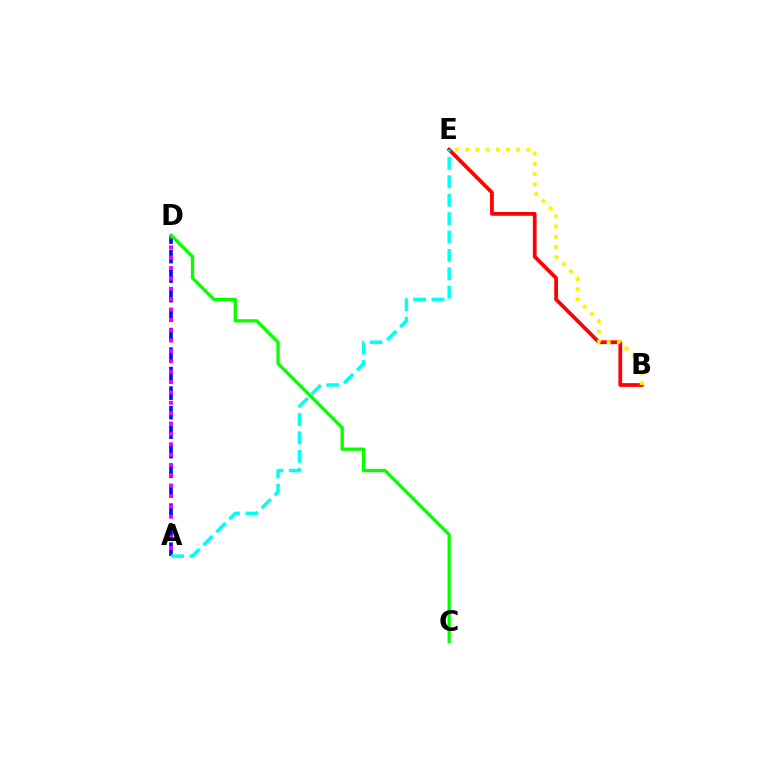{('B', 'E'): [{'color': '#ff0000', 'line_style': 'solid', 'thickness': 2.7}, {'color': '#fcf500', 'line_style': 'dotted', 'thickness': 2.78}], ('A', 'D'): [{'color': '#0010ff', 'line_style': 'dashed', 'thickness': 2.65}, {'color': '#ee00ff', 'line_style': 'dotted', 'thickness': 2.82}], ('C', 'D'): [{'color': '#08ff00', 'line_style': 'solid', 'thickness': 2.37}], ('A', 'E'): [{'color': '#00fff6', 'line_style': 'dashed', 'thickness': 2.5}]}